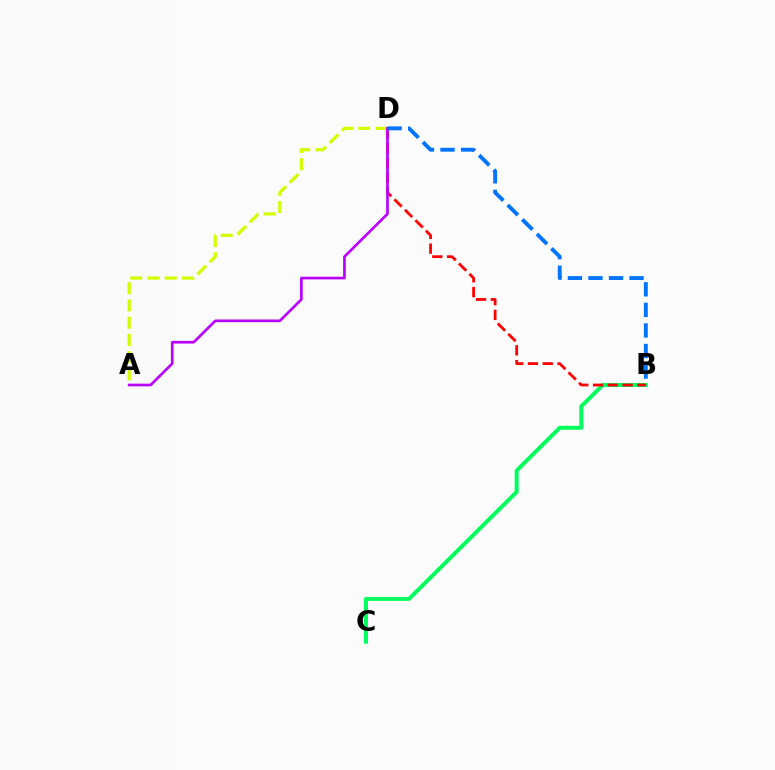{('A', 'D'): [{'color': '#d1ff00', 'line_style': 'dashed', 'thickness': 2.34}, {'color': '#b900ff', 'line_style': 'solid', 'thickness': 1.92}], ('B', 'C'): [{'color': '#00ff5c', 'line_style': 'solid', 'thickness': 2.87}], ('B', 'D'): [{'color': '#ff0000', 'line_style': 'dashed', 'thickness': 2.01}, {'color': '#0074ff', 'line_style': 'dashed', 'thickness': 2.79}]}